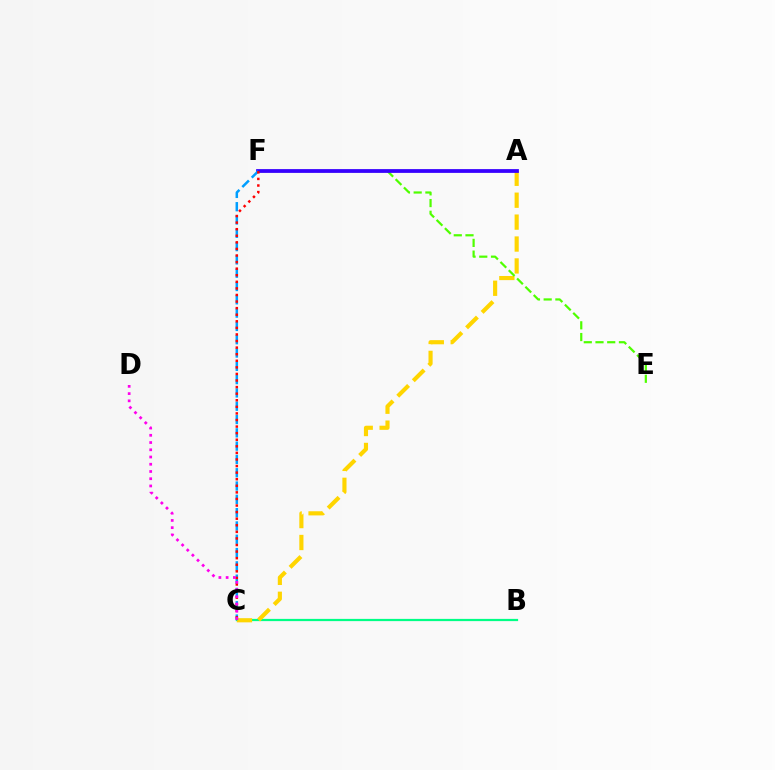{('B', 'C'): [{'color': '#00ff86', 'line_style': 'solid', 'thickness': 1.6}], ('A', 'C'): [{'color': '#ffd500', 'line_style': 'dashed', 'thickness': 2.98}], ('E', 'F'): [{'color': '#4fff00', 'line_style': 'dashed', 'thickness': 1.59}], ('A', 'F'): [{'color': '#3700ff', 'line_style': 'solid', 'thickness': 2.72}], ('C', 'F'): [{'color': '#009eff', 'line_style': 'dashed', 'thickness': 1.81}, {'color': '#ff0000', 'line_style': 'dotted', 'thickness': 1.79}], ('C', 'D'): [{'color': '#ff00ed', 'line_style': 'dotted', 'thickness': 1.97}]}